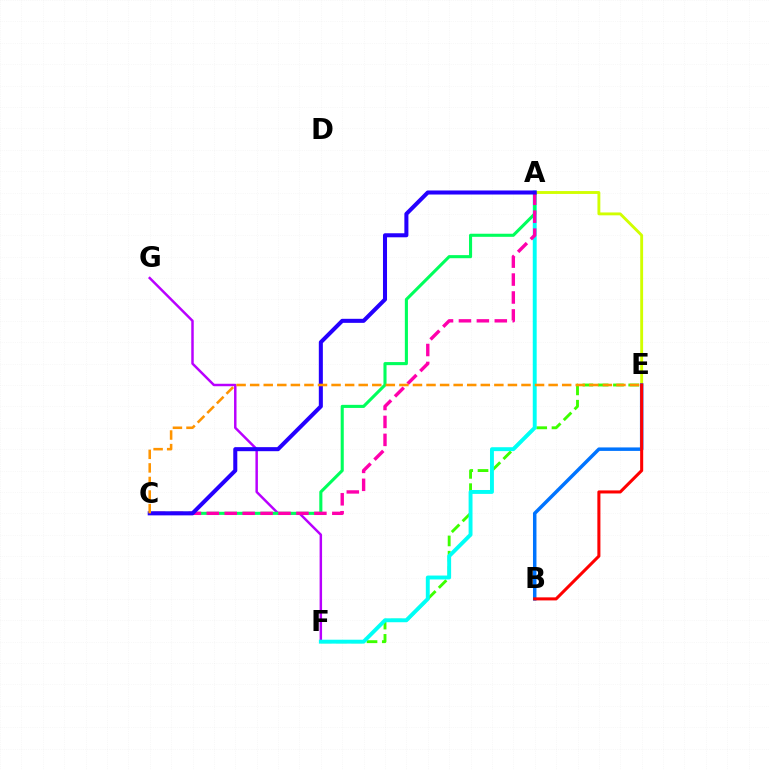{('E', 'F'): [{'color': '#3dff00', 'line_style': 'dashed', 'thickness': 2.08}], ('F', 'G'): [{'color': '#b900ff', 'line_style': 'solid', 'thickness': 1.78}], ('A', 'F'): [{'color': '#00fff6', 'line_style': 'solid', 'thickness': 2.81}], ('A', 'C'): [{'color': '#00ff5c', 'line_style': 'solid', 'thickness': 2.22}, {'color': '#ff00ac', 'line_style': 'dashed', 'thickness': 2.44}, {'color': '#2500ff', 'line_style': 'solid', 'thickness': 2.91}], ('A', 'E'): [{'color': '#d1ff00', 'line_style': 'solid', 'thickness': 2.07}], ('B', 'E'): [{'color': '#0074ff', 'line_style': 'solid', 'thickness': 2.51}, {'color': '#ff0000', 'line_style': 'solid', 'thickness': 2.2}], ('C', 'E'): [{'color': '#ff9400', 'line_style': 'dashed', 'thickness': 1.84}]}